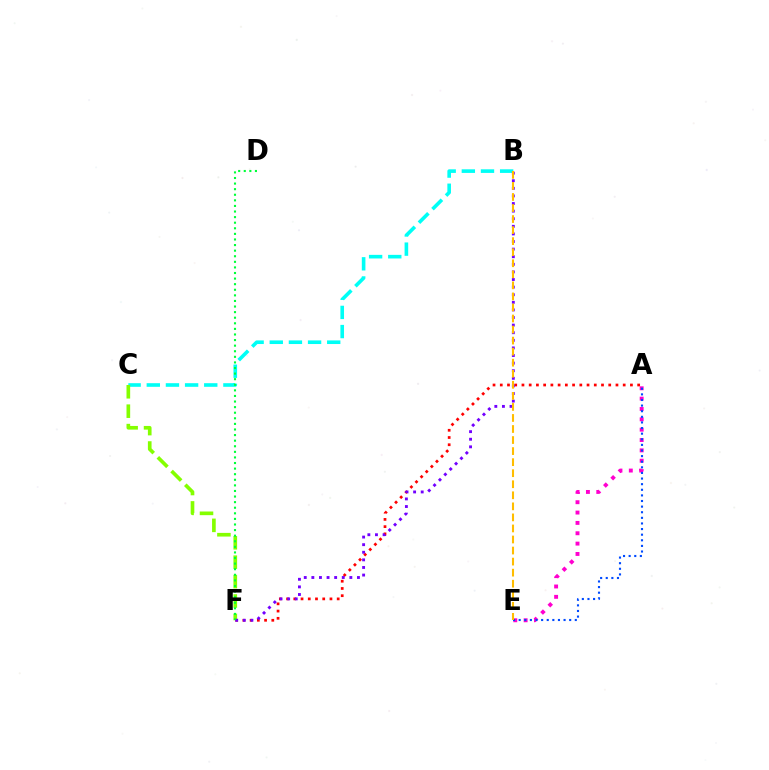{('B', 'C'): [{'color': '#00fff6', 'line_style': 'dashed', 'thickness': 2.6}], ('A', 'F'): [{'color': '#ff0000', 'line_style': 'dotted', 'thickness': 1.96}], ('C', 'F'): [{'color': '#84ff00', 'line_style': 'dashed', 'thickness': 2.64}], ('A', 'E'): [{'color': '#ff00cf', 'line_style': 'dotted', 'thickness': 2.81}, {'color': '#004bff', 'line_style': 'dotted', 'thickness': 1.52}], ('B', 'F'): [{'color': '#7200ff', 'line_style': 'dotted', 'thickness': 2.06}], ('D', 'F'): [{'color': '#00ff39', 'line_style': 'dotted', 'thickness': 1.52}], ('B', 'E'): [{'color': '#ffbd00', 'line_style': 'dashed', 'thickness': 1.5}]}